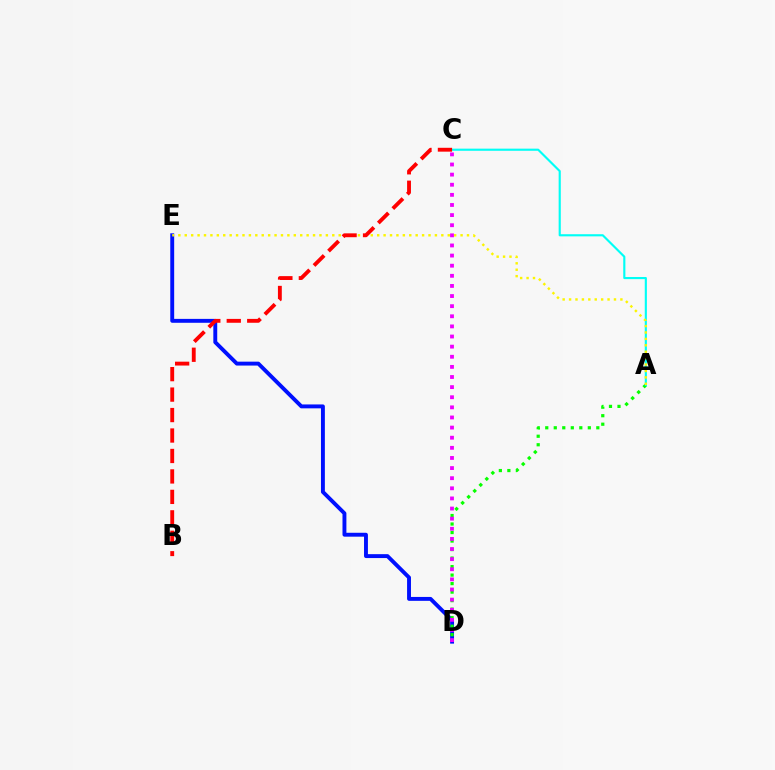{('D', 'E'): [{'color': '#0010ff', 'line_style': 'solid', 'thickness': 2.81}], ('A', 'D'): [{'color': '#08ff00', 'line_style': 'dotted', 'thickness': 2.31}], ('A', 'C'): [{'color': '#00fff6', 'line_style': 'solid', 'thickness': 1.54}], ('A', 'E'): [{'color': '#fcf500', 'line_style': 'dotted', 'thickness': 1.74}], ('C', 'D'): [{'color': '#ee00ff', 'line_style': 'dotted', 'thickness': 2.75}], ('B', 'C'): [{'color': '#ff0000', 'line_style': 'dashed', 'thickness': 2.78}]}